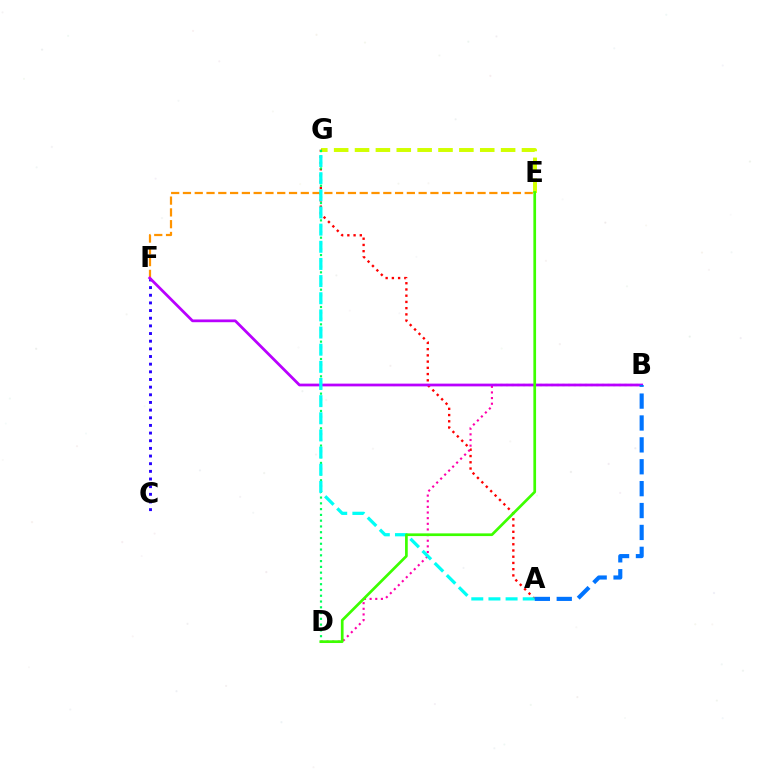{('E', 'G'): [{'color': '#d1ff00', 'line_style': 'dashed', 'thickness': 2.83}], ('E', 'F'): [{'color': '#ff9400', 'line_style': 'dashed', 'thickness': 1.6}], ('A', 'G'): [{'color': '#ff0000', 'line_style': 'dotted', 'thickness': 1.69}, {'color': '#00fff6', 'line_style': 'dashed', 'thickness': 2.33}], ('C', 'F'): [{'color': '#2500ff', 'line_style': 'dotted', 'thickness': 2.08}], ('B', 'D'): [{'color': '#ff00ac', 'line_style': 'dotted', 'thickness': 1.53}], ('B', 'F'): [{'color': '#b900ff', 'line_style': 'solid', 'thickness': 1.98}], ('D', 'G'): [{'color': '#00ff5c', 'line_style': 'dotted', 'thickness': 1.57}], ('D', 'E'): [{'color': '#3dff00', 'line_style': 'solid', 'thickness': 1.95}], ('A', 'B'): [{'color': '#0074ff', 'line_style': 'dashed', 'thickness': 2.97}]}